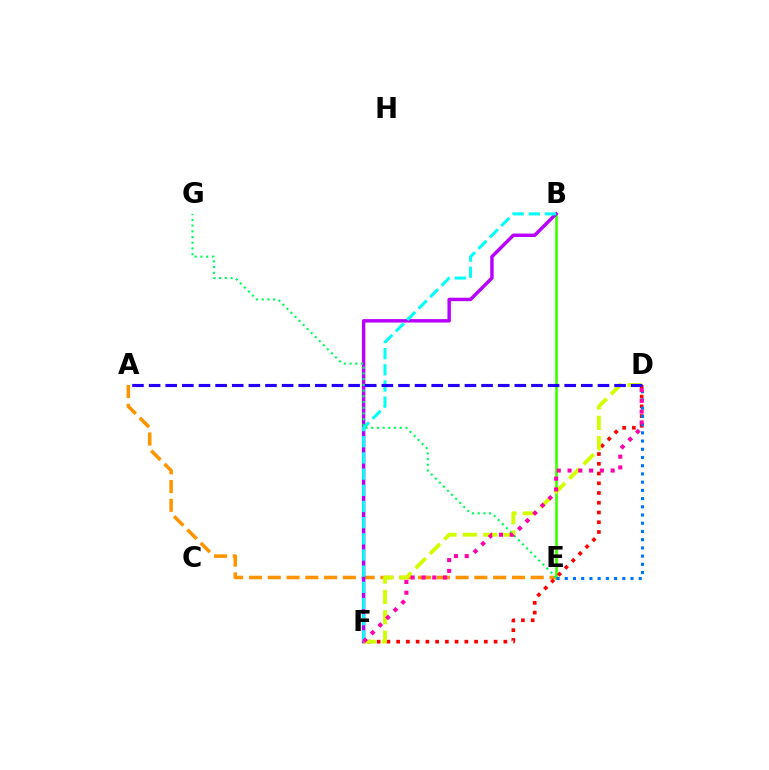{('B', 'E'): [{'color': '#3dff00', 'line_style': 'solid', 'thickness': 1.9}], ('A', 'E'): [{'color': '#ff9400', 'line_style': 'dashed', 'thickness': 2.55}], ('B', 'F'): [{'color': '#b900ff', 'line_style': 'solid', 'thickness': 2.47}, {'color': '#00fff6', 'line_style': 'dashed', 'thickness': 2.2}], ('D', 'F'): [{'color': '#ff0000', 'line_style': 'dotted', 'thickness': 2.65}, {'color': '#d1ff00', 'line_style': 'dashed', 'thickness': 2.76}, {'color': '#ff00ac', 'line_style': 'dotted', 'thickness': 2.93}], ('E', 'G'): [{'color': '#00ff5c', 'line_style': 'dotted', 'thickness': 1.55}], ('D', 'E'): [{'color': '#0074ff', 'line_style': 'dotted', 'thickness': 2.23}], ('A', 'D'): [{'color': '#2500ff', 'line_style': 'dashed', 'thickness': 2.26}]}